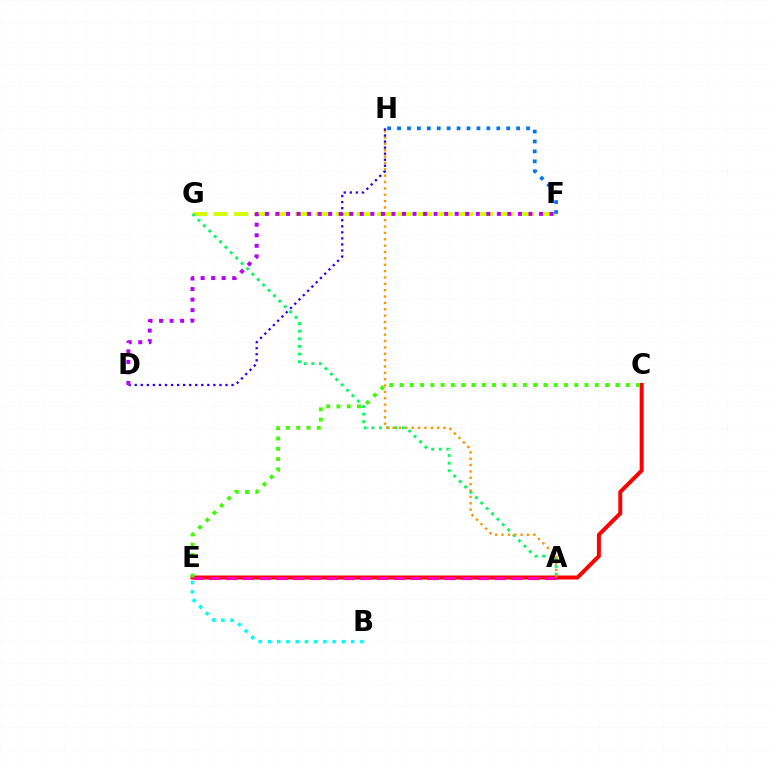{('F', 'G'): [{'color': '#d1ff00', 'line_style': 'dashed', 'thickness': 2.78}], ('A', 'G'): [{'color': '#00ff5c', 'line_style': 'dotted', 'thickness': 2.07}], ('B', 'E'): [{'color': '#00fff6', 'line_style': 'dotted', 'thickness': 2.51}], ('F', 'H'): [{'color': '#0074ff', 'line_style': 'dotted', 'thickness': 2.7}], ('C', 'E'): [{'color': '#ff0000', 'line_style': 'solid', 'thickness': 2.86}, {'color': '#3dff00', 'line_style': 'dotted', 'thickness': 2.79}], ('A', 'E'): [{'color': '#ff00ac', 'line_style': 'dashed', 'thickness': 2.28}], ('A', 'H'): [{'color': '#ff9400', 'line_style': 'dotted', 'thickness': 1.73}], ('D', 'H'): [{'color': '#2500ff', 'line_style': 'dotted', 'thickness': 1.64}], ('D', 'F'): [{'color': '#b900ff', 'line_style': 'dotted', 'thickness': 2.86}]}